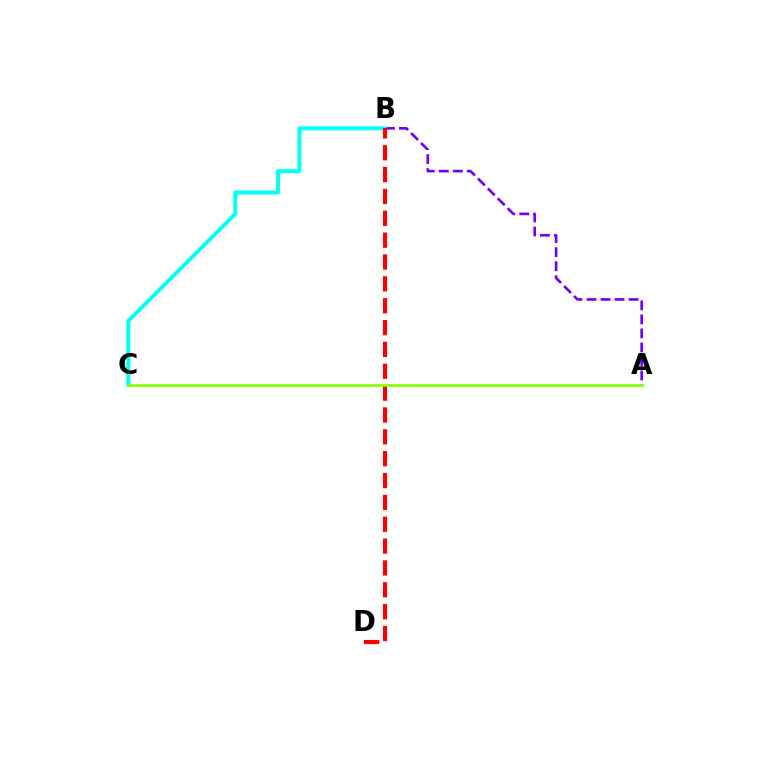{('A', 'B'): [{'color': '#7200ff', 'line_style': 'dashed', 'thickness': 1.91}], ('B', 'C'): [{'color': '#00fff6', 'line_style': 'solid', 'thickness': 2.84}], ('B', 'D'): [{'color': '#ff0000', 'line_style': 'dashed', 'thickness': 2.97}], ('A', 'C'): [{'color': '#84ff00', 'line_style': 'solid', 'thickness': 1.91}]}